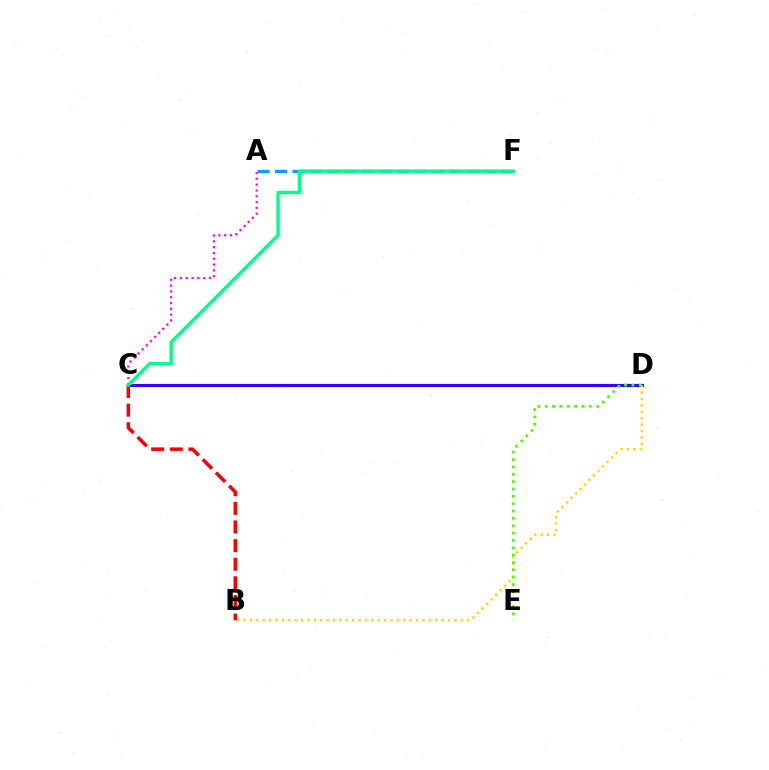{('C', 'D'): [{'color': '#3700ff', 'line_style': 'solid', 'thickness': 2.27}], ('A', 'C'): [{'color': '#ff00ed', 'line_style': 'dotted', 'thickness': 1.58}], ('A', 'F'): [{'color': '#009eff', 'line_style': 'dashed', 'thickness': 2.37}], ('B', 'D'): [{'color': '#ffd500', 'line_style': 'dotted', 'thickness': 1.74}], ('D', 'E'): [{'color': '#4fff00', 'line_style': 'dotted', 'thickness': 2.0}], ('B', 'C'): [{'color': '#ff0000', 'line_style': 'dashed', 'thickness': 2.53}], ('C', 'F'): [{'color': '#00ff86', 'line_style': 'solid', 'thickness': 2.42}]}